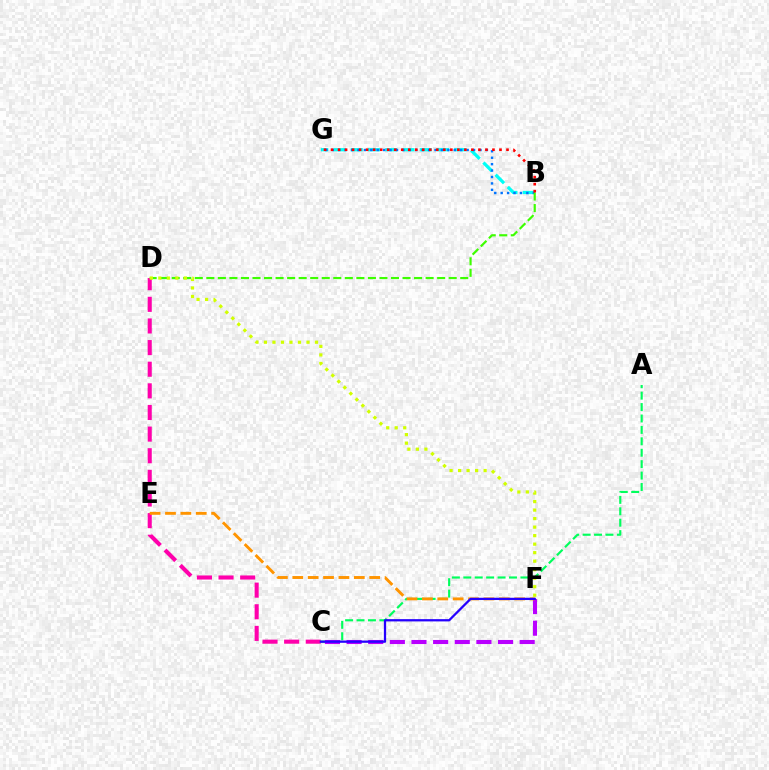{('B', 'G'): [{'color': '#00fff6', 'line_style': 'dashed', 'thickness': 2.34}, {'color': '#0074ff', 'line_style': 'dotted', 'thickness': 1.74}, {'color': '#ff0000', 'line_style': 'dotted', 'thickness': 1.91}], ('C', 'D'): [{'color': '#ff00ac', 'line_style': 'dashed', 'thickness': 2.94}], ('A', 'C'): [{'color': '#00ff5c', 'line_style': 'dashed', 'thickness': 1.55}], ('B', 'D'): [{'color': '#3dff00', 'line_style': 'dashed', 'thickness': 1.57}], ('D', 'F'): [{'color': '#d1ff00', 'line_style': 'dotted', 'thickness': 2.31}], ('C', 'F'): [{'color': '#b900ff', 'line_style': 'dashed', 'thickness': 2.94}, {'color': '#2500ff', 'line_style': 'solid', 'thickness': 1.63}], ('E', 'F'): [{'color': '#ff9400', 'line_style': 'dashed', 'thickness': 2.09}]}